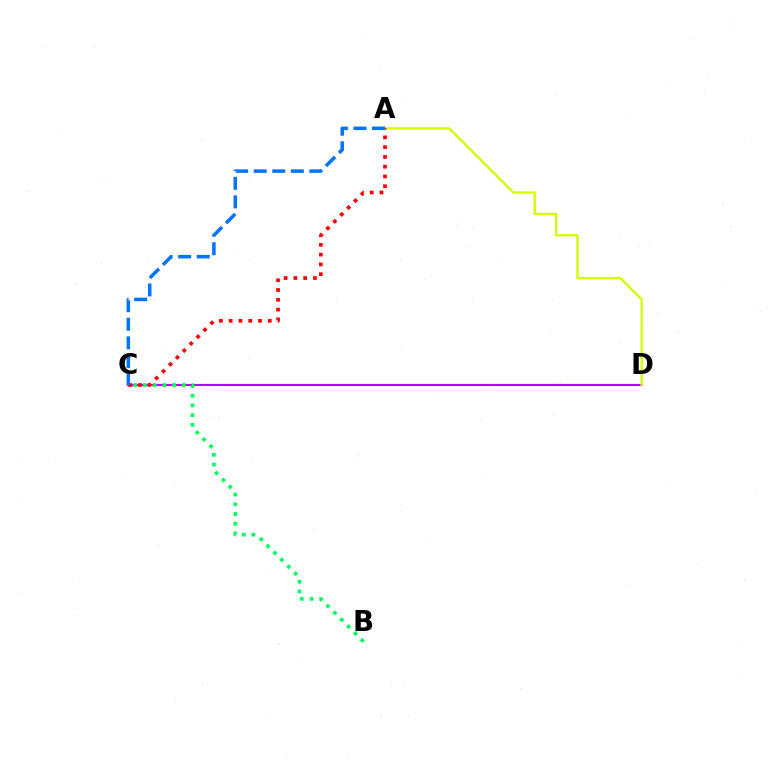{('C', 'D'): [{'color': '#b900ff', 'line_style': 'solid', 'thickness': 1.54}], ('B', 'C'): [{'color': '#00ff5c', 'line_style': 'dotted', 'thickness': 2.64}], ('A', 'D'): [{'color': '#d1ff00', 'line_style': 'solid', 'thickness': 1.7}], ('A', 'C'): [{'color': '#ff0000', 'line_style': 'dotted', 'thickness': 2.66}, {'color': '#0074ff', 'line_style': 'dashed', 'thickness': 2.52}]}